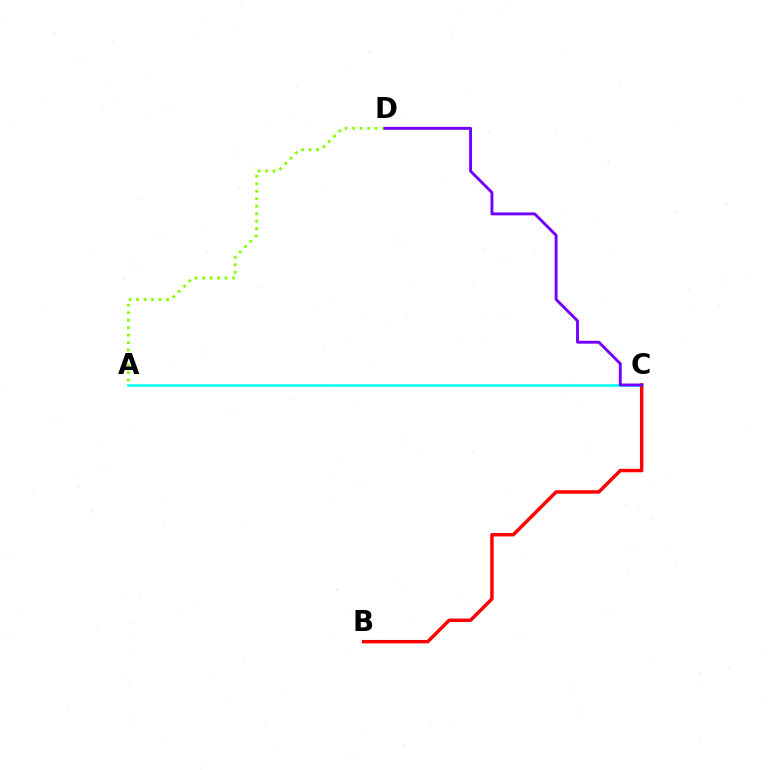{('A', 'C'): [{'color': '#00fff6', 'line_style': 'solid', 'thickness': 1.83}], ('A', 'D'): [{'color': '#84ff00', 'line_style': 'dotted', 'thickness': 2.03}], ('B', 'C'): [{'color': '#ff0000', 'line_style': 'solid', 'thickness': 2.48}], ('C', 'D'): [{'color': '#7200ff', 'line_style': 'solid', 'thickness': 2.09}]}